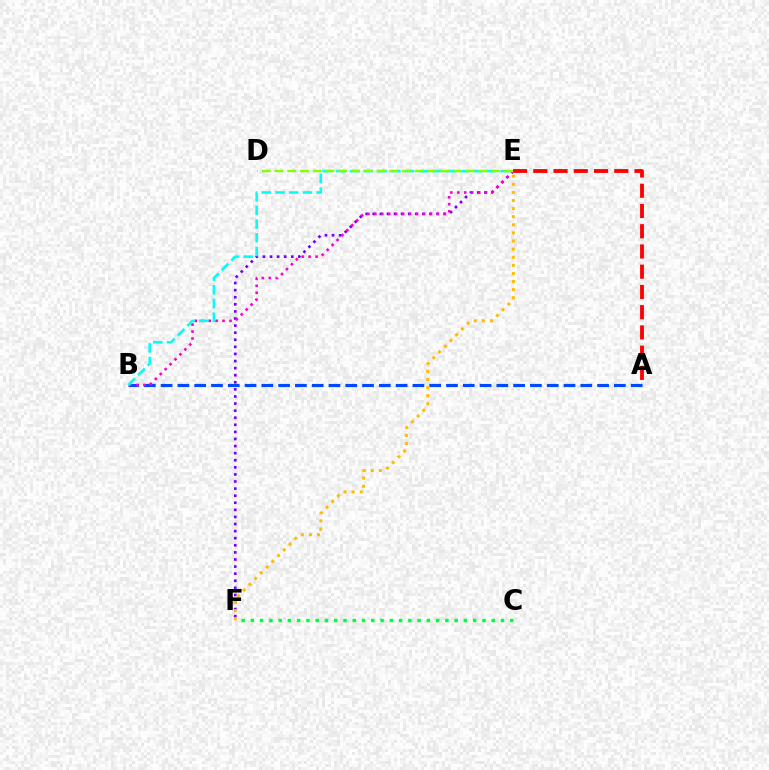{('A', 'E'): [{'color': '#ff0000', 'line_style': 'dashed', 'thickness': 2.75}], ('A', 'B'): [{'color': '#004bff', 'line_style': 'dashed', 'thickness': 2.28}], ('E', 'F'): [{'color': '#7200ff', 'line_style': 'dotted', 'thickness': 1.93}, {'color': '#ffbd00', 'line_style': 'dotted', 'thickness': 2.2}], ('B', 'E'): [{'color': '#ff00cf', 'line_style': 'dotted', 'thickness': 1.89}, {'color': '#00fff6', 'line_style': 'dashed', 'thickness': 1.86}], ('C', 'F'): [{'color': '#00ff39', 'line_style': 'dotted', 'thickness': 2.52}], ('D', 'E'): [{'color': '#84ff00', 'line_style': 'dashed', 'thickness': 1.73}]}